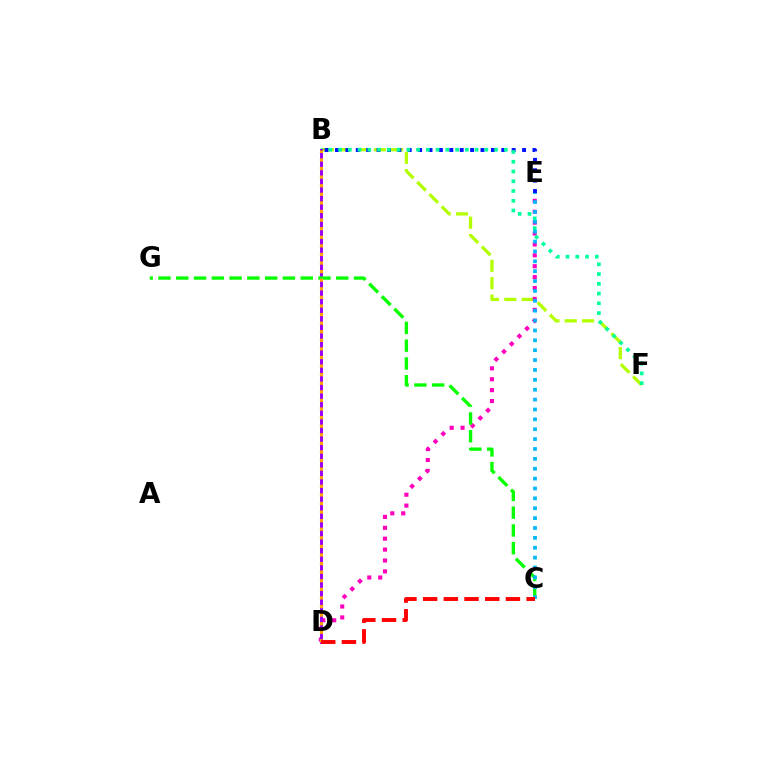{('B', 'F'): [{'color': '#b3ff00', 'line_style': 'dashed', 'thickness': 2.35}, {'color': '#00ff9d', 'line_style': 'dotted', 'thickness': 2.65}], ('B', 'E'): [{'color': '#0010ff', 'line_style': 'dotted', 'thickness': 2.82}], ('D', 'E'): [{'color': '#ff00bd', 'line_style': 'dotted', 'thickness': 2.96}], ('B', 'D'): [{'color': '#9b00ff', 'line_style': 'solid', 'thickness': 2.14}, {'color': '#ffa500', 'line_style': 'dotted', 'thickness': 2.33}], ('C', 'G'): [{'color': '#08ff00', 'line_style': 'dashed', 'thickness': 2.42}], ('C', 'E'): [{'color': '#00b5ff', 'line_style': 'dotted', 'thickness': 2.68}], ('C', 'D'): [{'color': '#ff0000', 'line_style': 'dashed', 'thickness': 2.81}]}